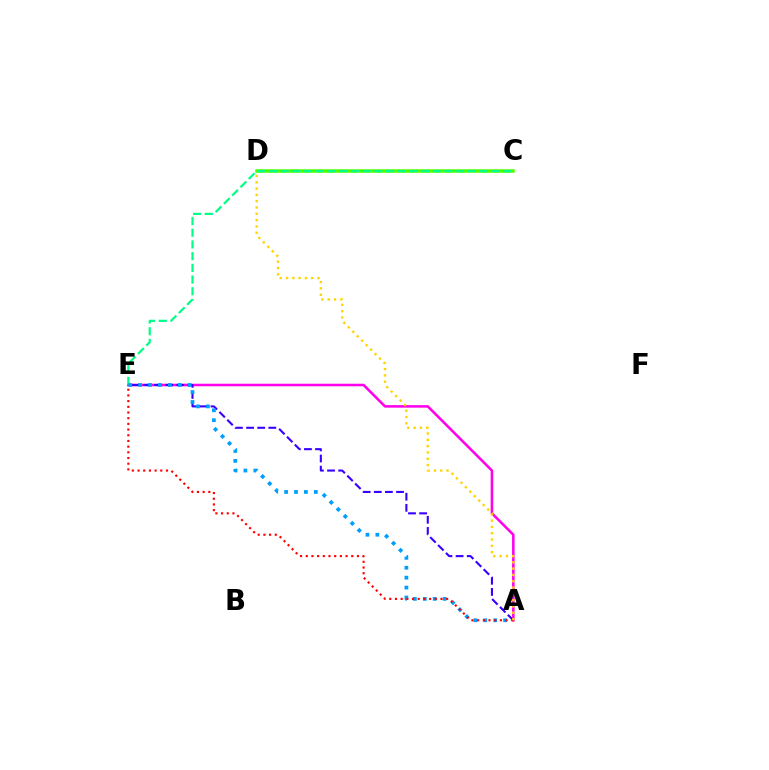{('A', 'E'): [{'color': '#ff00ed', 'line_style': 'solid', 'thickness': 1.84}, {'color': '#3700ff', 'line_style': 'dashed', 'thickness': 1.51}, {'color': '#009eff', 'line_style': 'dotted', 'thickness': 2.69}, {'color': '#ff0000', 'line_style': 'dotted', 'thickness': 1.55}], ('C', 'D'): [{'color': '#4fff00', 'line_style': 'solid', 'thickness': 2.52}], ('C', 'E'): [{'color': '#00ff86', 'line_style': 'dashed', 'thickness': 1.59}], ('A', 'D'): [{'color': '#ffd500', 'line_style': 'dotted', 'thickness': 1.71}]}